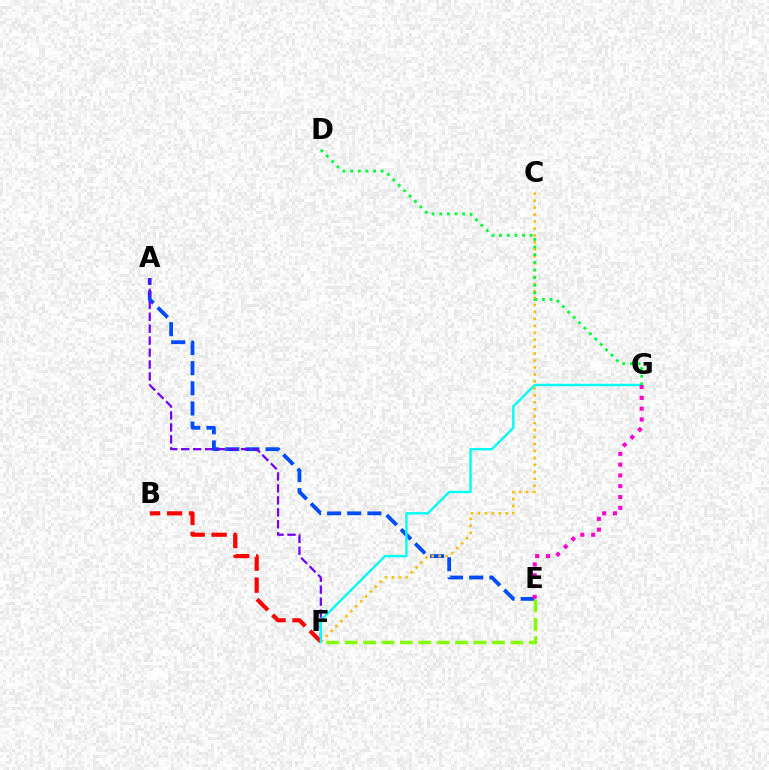{('A', 'E'): [{'color': '#004bff', 'line_style': 'dashed', 'thickness': 2.73}], ('C', 'F'): [{'color': '#ffbd00', 'line_style': 'dotted', 'thickness': 1.89}], ('A', 'F'): [{'color': '#7200ff', 'line_style': 'dashed', 'thickness': 1.62}], ('E', 'F'): [{'color': '#84ff00', 'line_style': 'dashed', 'thickness': 2.5}], ('B', 'F'): [{'color': '#ff0000', 'line_style': 'dashed', 'thickness': 2.99}], ('F', 'G'): [{'color': '#00fff6', 'line_style': 'solid', 'thickness': 1.72}], ('D', 'G'): [{'color': '#00ff39', 'line_style': 'dotted', 'thickness': 2.07}], ('E', 'G'): [{'color': '#ff00cf', 'line_style': 'dotted', 'thickness': 2.94}]}